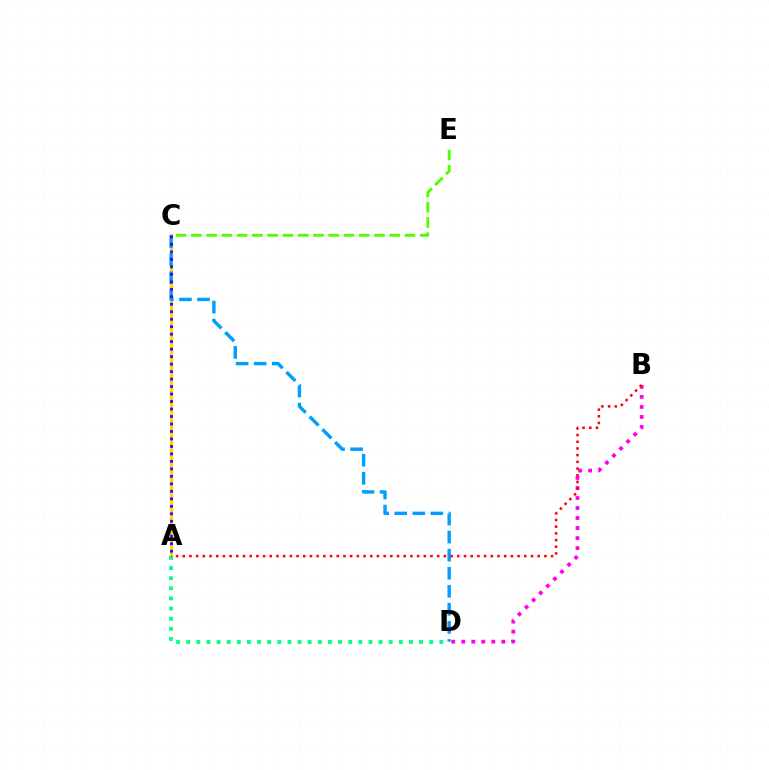{('A', 'C'): [{'color': '#ffd500', 'line_style': 'solid', 'thickness': 2.34}, {'color': '#3700ff', 'line_style': 'dotted', 'thickness': 2.03}], ('C', 'D'): [{'color': '#009eff', 'line_style': 'dashed', 'thickness': 2.45}], ('A', 'D'): [{'color': '#00ff86', 'line_style': 'dotted', 'thickness': 2.75}], ('B', 'D'): [{'color': '#ff00ed', 'line_style': 'dotted', 'thickness': 2.72}], ('A', 'B'): [{'color': '#ff0000', 'line_style': 'dotted', 'thickness': 1.82}], ('C', 'E'): [{'color': '#4fff00', 'line_style': 'dashed', 'thickness': 2.07}]}